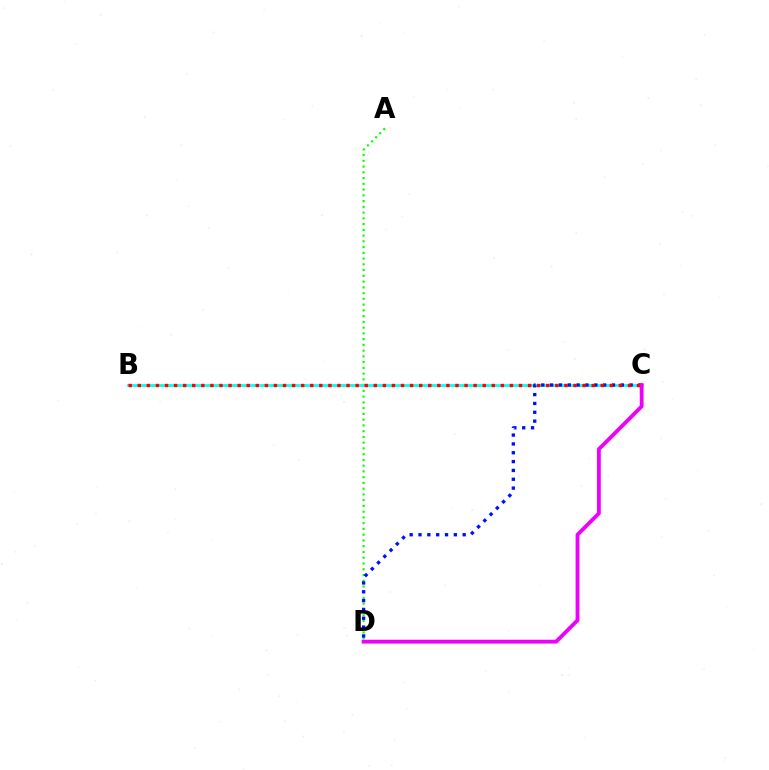{('A', 'D'): [{'color': '#08ff00', 'line_style': 'dotted', 'thickness': 1.56}], ('B', 'C'): [{'color': '#fcf500', 'line_style': 'dotted', 'thickness': 2.16}, {'color': '#00fff6', 'line_style': 'solid', 'thickness': 1.92}, {'color': '#ff0000', 'line_style': 'dotted', 'thickness': 2.47}], ('C', 'D'): [{'color': '#0010ff', 'line_style': 'dotted', 'thickness': 2.4}, {'color': '#ee00ff', 'line_style': 'solid', 'thickness': 2.75}]}